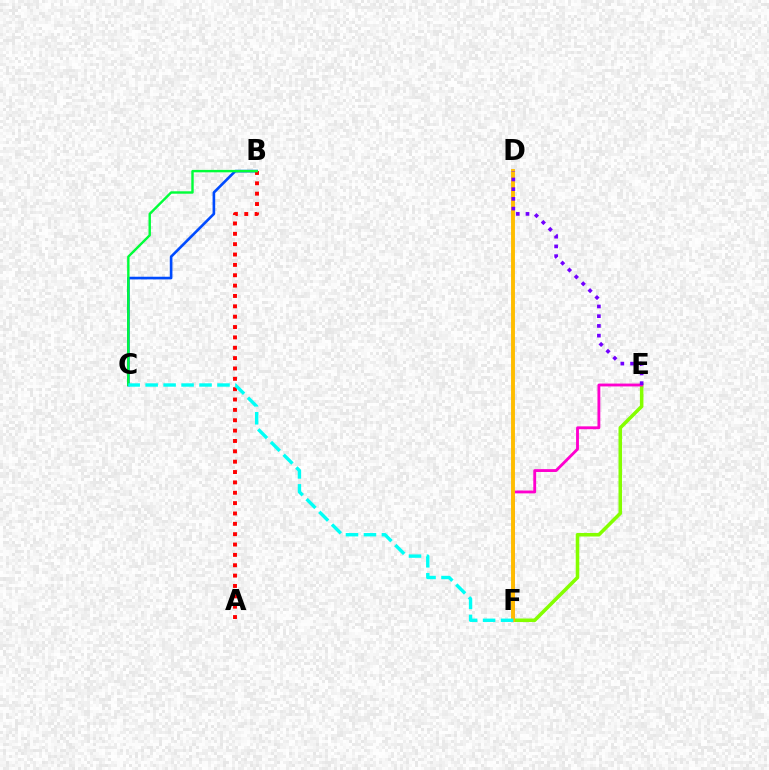{('E', 'F'): [{'color': '#84ff00', 'line_style': 'solid', 'thickness': 2.55}, {'color': '#ff00cf', 'line_style': 'solid', 'thickness': 2.05}], ('B', 'C'): [{'color': '#004bff', 'line_style': 'solid', 'thickness': 1.9}, {'color': '#00ff39', 'line_style': 'solid', 'thickness': 1.74}], ('D', 'F'): [{'color': '#ffbd00', 'line_style': 'solid', 'thickness': 2.81}], ('D', 'E'): [{'color': '#7200ff', 'line_style': 'dotted', 'thickness': 2.64}], ('A', 'B'): [{'color': '#ff0000', 'line_style': 'dotted', 'thickness': 2.81}], ('C', 'F'): [{'color': '#00fff6', 'line_style': 'dashed', 'thickness': 2.44}]}